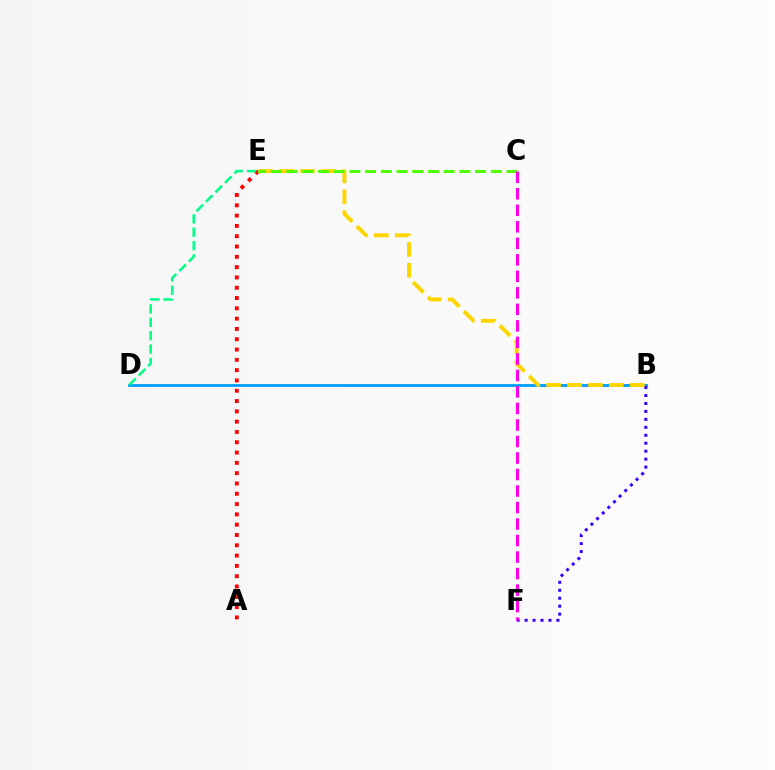{('B', 'D'): [{'color': '#009eff', 'line_style': 'solid', 'thickness': 2.03}], ('B', 'F'): [{'color': '#3700ff', 'line_style': 'dotted', 'thickness': 2.16}], ('A', 'E'): [{'color': '#ff0000', 'line_style': 'dotted', 'thickness': 2.8}], ('B', 'E'): [{'color': '#ffd500', 'line_style': 'dashed', 'thickness': 2.84}], ('C', 'E'): [{'color': '#4fff00', 'line_style': 'dashed', 'thickness': 2.14}], ('D', 'E'): [{'color': '#00ff86', 'line_style': 'dashed', 'thickness': 1.82}], ('C', 'F'): [{'color': '#ff00ed', 'line_style': 'dashed', 'thickness': 2.24}]}